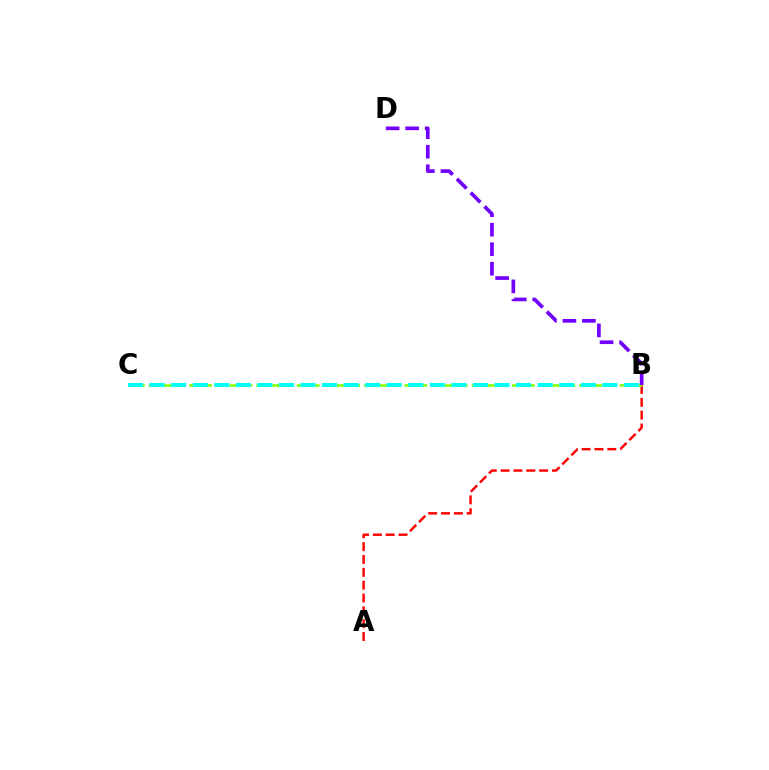{('A', 'B'): [{'color': '#ff0000', 'line_style': 'dashed', 'thickness': 1.74}], ('B', 'C'): [{'color': '#84ff00', 'line_style': 'dashed', 'thickness': 1.83}, {'color': '#00fff6', 'line_style': 'dashed', 'thickness': 2.93}], ('B', 'D'): [{'color': '#7200ff', 'line_style': 'dashed', 'thickness': 2.65}]}